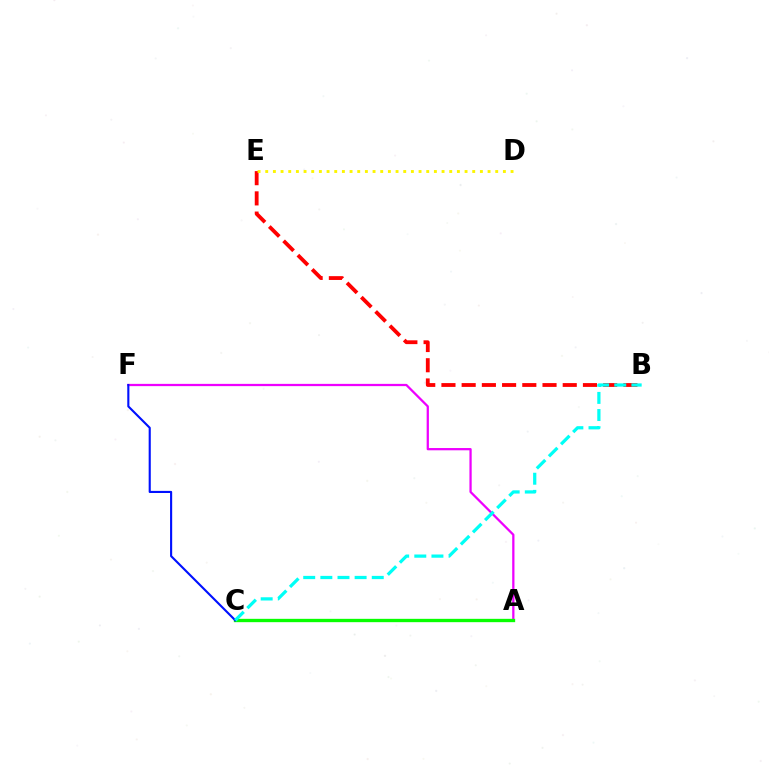{('A', 'F'): [{'color': '#ee00ff', 'line_style': 'solid', 'thickness': 1.63}], ('A', 'C'): [{'color': '#08ff00', 'line_style': 'solid', 'thickness': 2.4}], ('B', 'E'): [{'color': '#ff0000', 'line_style': 'dashed', 'thickness': 2.75}], ('C', 'F'): [{'color': '#0010ff', 'line_style': 'solid', 'thickness': 1.53}], ('B', 'C'): [{'color': '#00fff6', 'line_style': 'dashed', 'thickness': 2.33}], ('D', 'E'): [{'color': '#fcf500', 'line_style': 'dotted', 'thickness': 2.08}]}